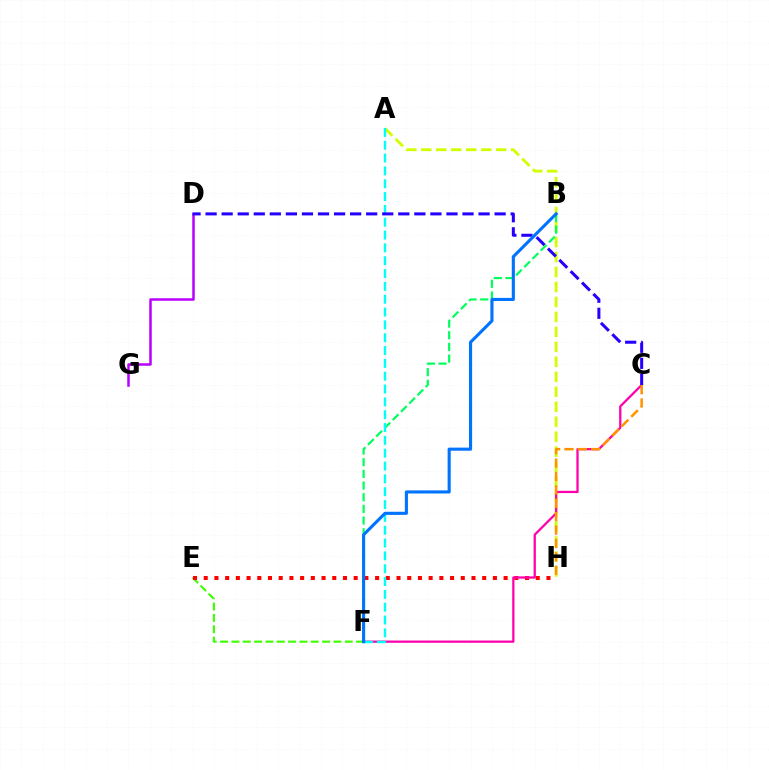{('E', 'F'): [{'color': '#3dff00', 'line_style': 'dashed', 'thickness': 1.54}], ('E', 'H'): [{'color': '#ff0000', 'line_style': 'dotted', 'thickness': 2.91}], ('A', 'H'): [{'color': '#d1ff00', 'line_style': 'dashed', 'thickness': 2.03}], ('C', 'F'): [{'color': '#ff00ac', 'line_style': 'solid', 'thickness': 1.63}], ('C', 'H'): [{'color': '#ff9400', 'line_style': 'dashed', 'thickness': 1.82}], ('D', 'G'): [{'color': '#b900ff', 'line_style': 'solid', 'thickness': 1.81}], ('B', 'F'): [{'color': '#00ff5c', 'line_style': 'dashed', 'thickness': 1.58}, {'color': '#0074ff', 'line_style': 'solid', 'thickness': 2.24}], ('A', 'F'): [{'color': '#00fff6', 'line_style': 'dashed', 'thickness': 1.74}], ('C', 'D'): [{'color': '#2500ff', 'line_style': 'dashed', 'thickness': 2.18}]}